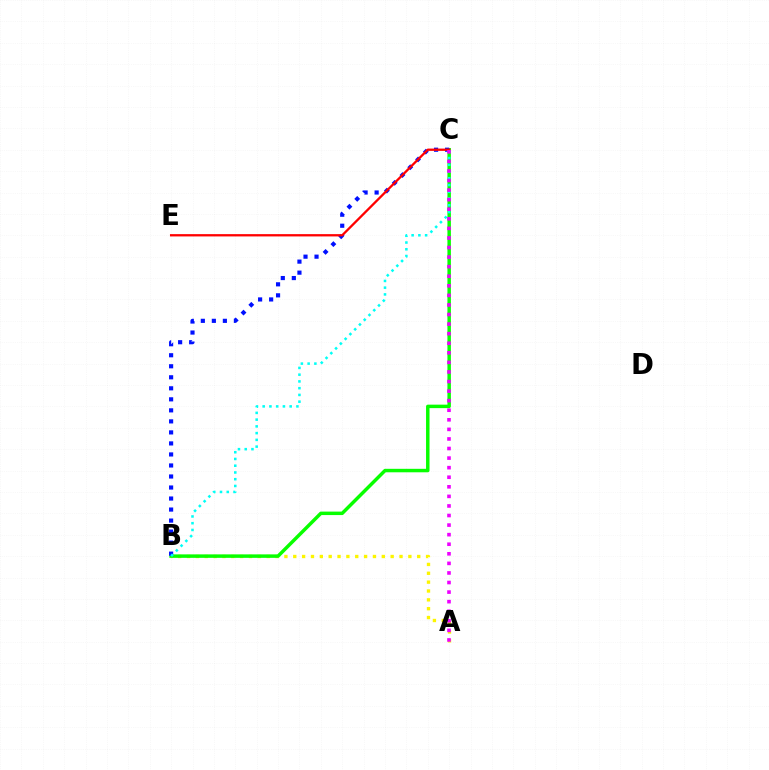{('A', 'B'): [{'color': '#fcf500', 'line_style': 'dotted', 'thickness': 2.41}], ('B', 'C'): [{'color': '#08ff00', 'line_style': 'solid', 'thickness': 2.5}, {'color': '#0010ff', 'line_style': 'dotted', 'thickness': 2.99}, {'color': '#00fff6', 'line_style': 'dotted', 'thickness': 1.83}], ('C', 'E'): [{'color': '#ff0000', 'line_style': 'solid', 'thickness': 1.65}], ('A', 'C'): [{'color': '#ee00ff', 'line_style': 'dotted', 'thickness': 2.6}]}